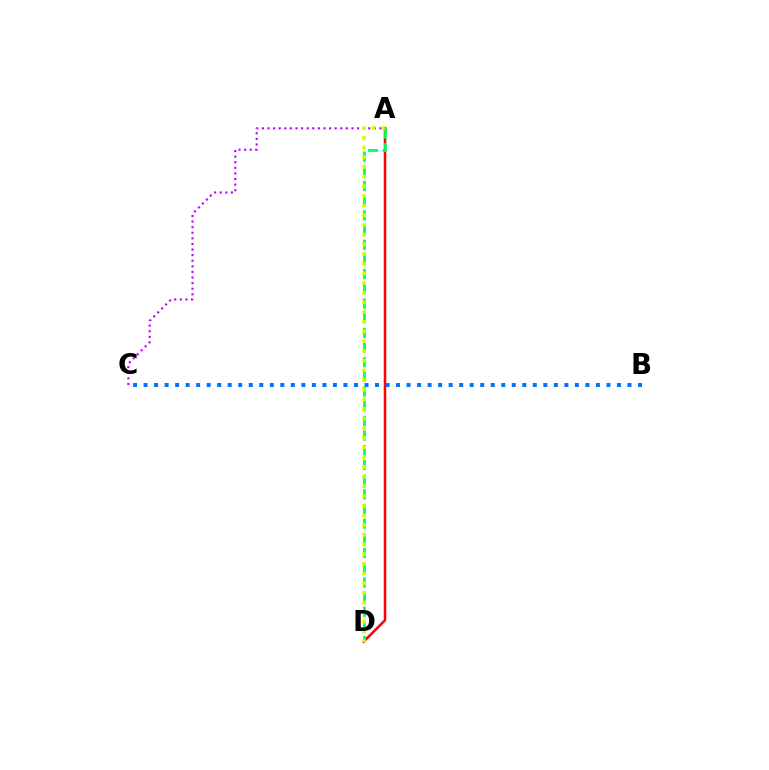{('A', 'C'): [{'color': '#b900ff', 'line_style': 'dotted', 'thickness': 1.52}], ('A', 'D'): [{'color': '#ff0000', 'line_style': 'solid', 'thickness': 1.81}, {'color': '#00ff5c', 'line_style': 'dashed', 'thickness': 1.99}, {'color': '#d1ff00', 'line_style': 'dotted', 'thickness': 2.63}], ('B', 'C'): [{'color': '#0074ff', 'line_style': 'dotted', 'thickness': 2.86}]}